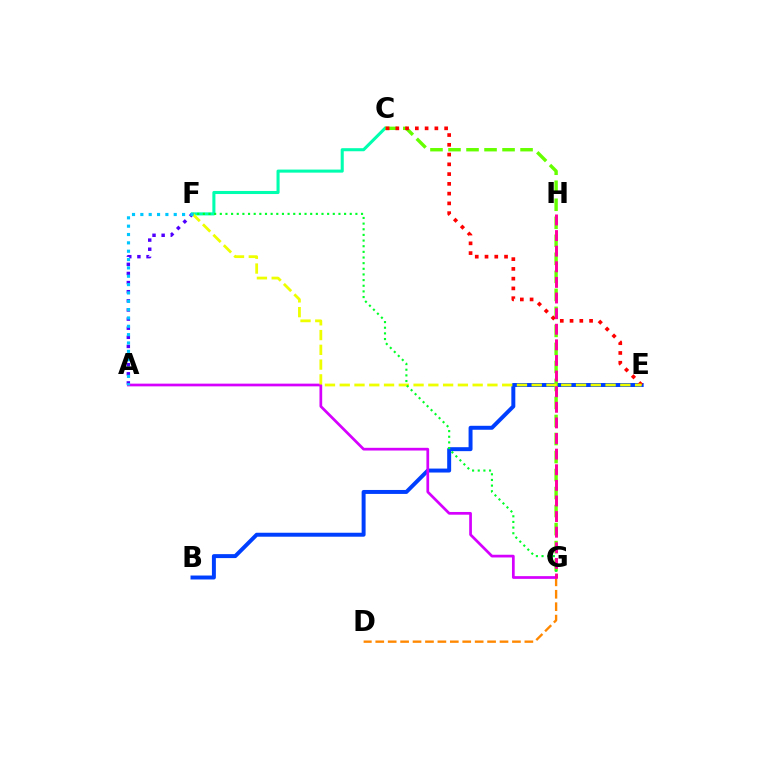{('A', 'F'): [{'color': '#4f00ff', 'line_style': 'dotted', 'thickness': 2.48}, {'color': '#00c7ff', 'line_style': 'dotted', 'thickness': 2.27}], ('C', 'F'): [{'color': '#00ffaf', 'line_style': 'solid', 'thickness': 2.21}], ('D', 'G'): [{'color': '#ff8800', 'line_style': 'dashed', 'thickness': 1.69}], ('B', 'E'): [{'color': '#003fff', 'line_style': 'solid', 'thickness': 2.85}], ('C', 'G'): [{'color': '#66ff00', 'line_style': 'dashed', 'thickness': 2.45}], ('C', 'E'): [{'color': '#ff0000', 'line_style': 'dotted', 'thickness': 2.65}], ('A', 'G'): [{'color': '#d600ff', 'line_style': 'solid', 'thickness': 1.96}], ('E', 'F'): [{'color': '#eeff00', 'line_style': 'dashed', 'thickness': 2.01}], ('F', 'G'): [{'color': '#00ff27', 'line_style': 'dotted', 'thickness': 1.53}], ('G', 'H'): [{'color': '#ff00a0', 'line_style': 'dashed', 'thickness': 2.12}]}